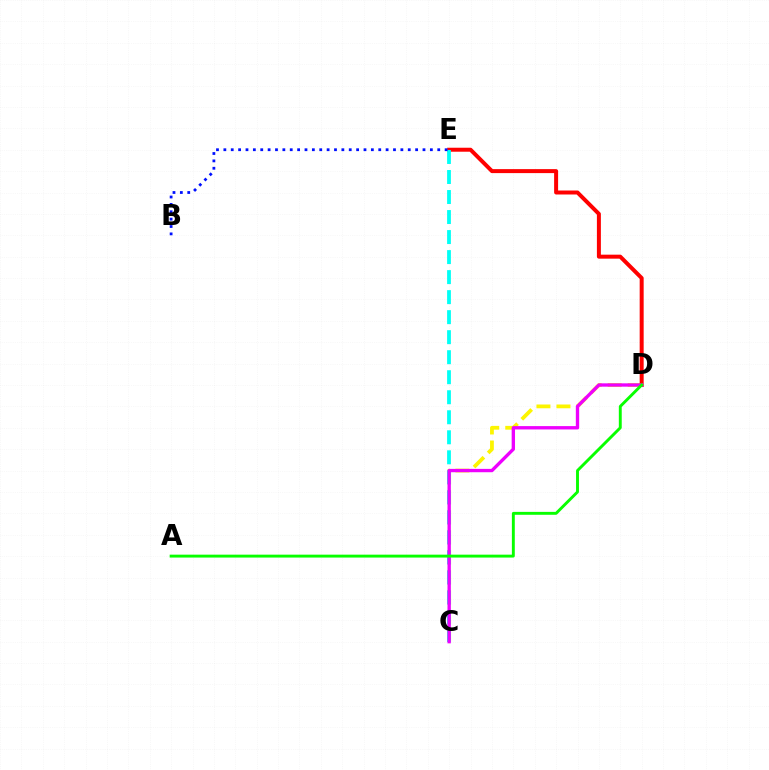{('C', 'D'): [{'color': '#fcf500', 'line_style': 'dashed', 'thickness': 2.72}, {'color': '#ee00ff', 'line_style': 'solid', 'thickness': 2.41}], ('D', 'E'): [{'color': '#ff0000', 'line_style': 'solid', 'thickness': 2.87}], ('C', 'E'): [{'color': '#00fff6', 'line_style': 'dashed', 'thickness': 2.72}], ('B', 'E'): [{'color': '#0010ff', 'line_style': 'dotted', 'thickness': 2.0}], ('A', 'D'): [{'color': '#08ff00', 'line_style': 'solid', 'thickness': 2.09}]}